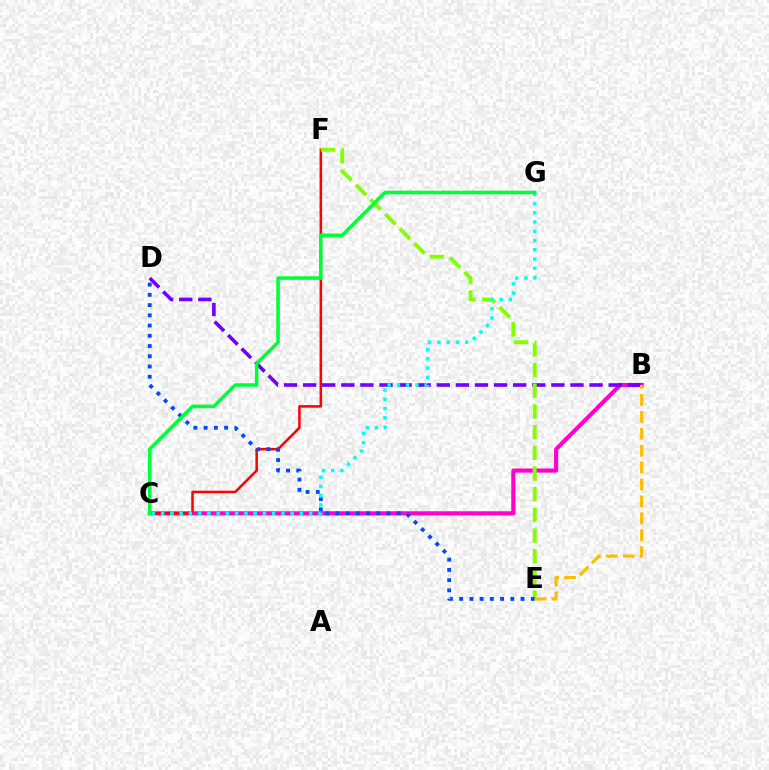{('B', 'C'): [{'color': '#ff00cf', 'line_style': 'solid', 'thickness': 2.97}], ('C', 'F'): [{'color': '#ff0000', 'line_style': 'solid', 'thickness': 1.82}], ('B', 'D'): [{'color': '#7200ff', 'line_style': 'dashed', 'thickness': 2.59}], ('E', 'F'): [{'color': '#84ff00', 'line_style': 'dashed', 'thickness': 2.81}], ('D', 'E'): [{'color': '#004bff', 'line_style': 'dotted', 'thickness': 2.78}], ('C', 'G'): [{'color': '#00fff6', 'line_style': 'dotted', 'thickness': 2.51}, {'color': '#00ff39', 'line_style': 'solid', 'thickness': 2.55}], ('B', 'E'): [{'color': '#ffbd00', 'line_style': 'dashed', 'thickness': 2.3}]}